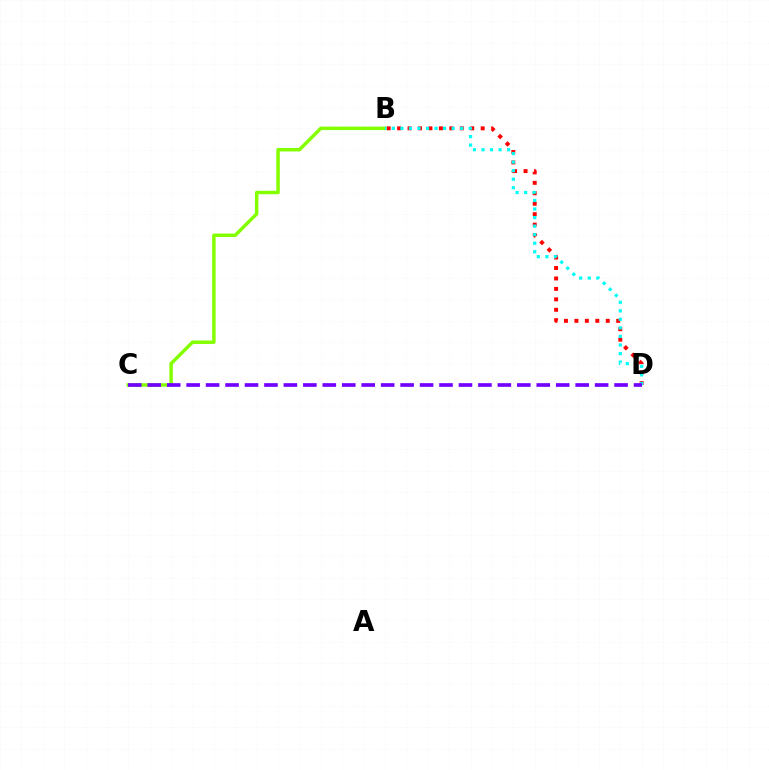{('B', 'D'): [{'color': '#ff0000', 'line_style': 'dotted', 'thickness': 2.84}, {'color': '#00fff6', 'line_style': 'dotted', 'thickness': 2.32}], ('B', 'C'): [{'color': '#84ff00', 'line_style': 'solid', 'thickness': 2.5}], ('C', 'D'): [{'color': '#7200ff', 'line_style': 'dashed', 'thickness': 2.64}]}